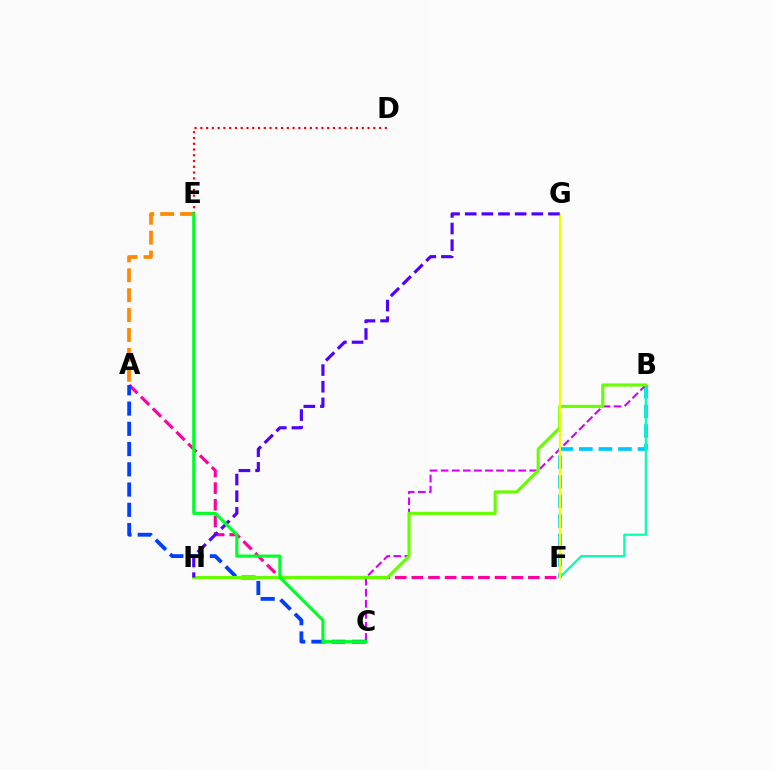{('B', 'F'): [{'color': '#00c7ff', 'line_style': 'dashed', 'thickness': 2.66}, {'color': '#00ffaf', 'line_style': 'solid', 'thickness': 1.54}], ('A', 'F'): [{'color': '#ff00a0', 'line_style': 'dashed', 'thickness': 2.26}], ('B', 'C'): [{'color': '#d600ff', 'line_style': 'dashed', 'thickness': 1.5}], ('A', 'C'): [{'color': '#003fff', 'line_style': 'dashed', 'thickness': 2.75}], ('B', 'H'): [{'color': '#66ff00', 'line_style': 'solid', 'thickness': 2.25}], ('F', 'G'): [{'color': '#eeff00', 'line_style': 'solid', 'thickness': 1.63}], ('A', 'E'): [{'color': '#ff8800', 'line_style': 'dashed', 'thickness': 2.7}], ('D', 'E'): [{'color': '#ff0000', 'line_style': 'dotted', 'thickness': 1.57}], ('G', 'H'): [{'color': '#4f00ff', 'line_style': 'dashed', 'thickness': 2.26}], ('C', 'E'): [{'color': '#00ff27', 'line_style': 'solid', 'thickness': 2.24}]}